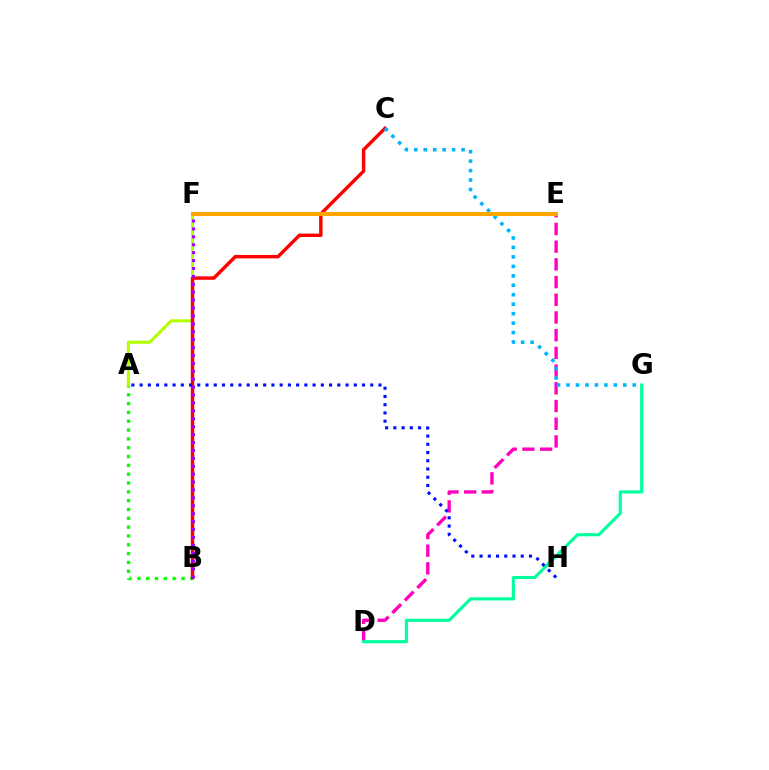{('A', 'B'): [{'color': '#08ff00', 'line_style': 'dotted', 'thickness': 2.4}], ('A', 'F'): [{'color': '#b3ff00', 'line_style': 'solid', 'thickness': 2.2}], ('D', 'E'): [{'color': '#ff00bd', 'line_style': 'dashed', 'thickness': 2.41}], ('B', 'C'): [{'color': '#ff0000', 'line_style': 'solid', 'thickness': 2.47}], ('D', 'G'): [{'color': '#00ff9d', 'line_style': 'solid', 'thickness': 2.24}], ('A', 'H'): [{'color': '#0010ff', 'line_style': 'dotted', 'thickness': 2.24}], ('C', 'G'): [{'color': '#00b5ff', 'line_style': 'dotted', 'thickness': 2.57}], ('E', 'F'): [{'color': '#ffa500', 'line_style': 'solid', 'thickness': 2.85}], ('B', 'F'): [{'color': '#9b00ff', 'line_style': 'dotted', 'thickness': 2.15}]}